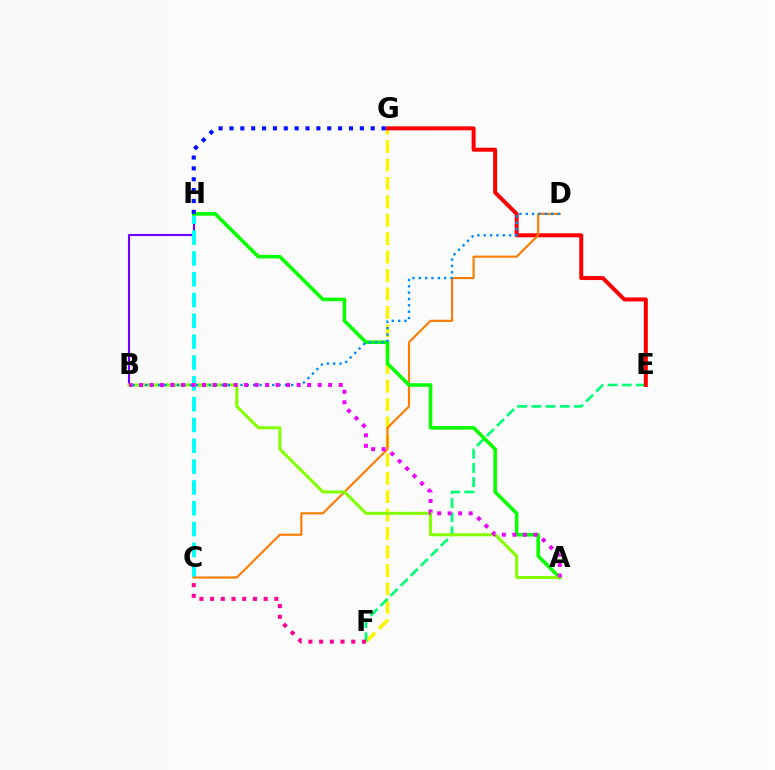{('B', 'H'): [{'color': '#7200ff', 'line_style': 'solid', 'thickness': 1.53}], ('F', 'G'): [{'color': '#fcf500', 'line_style': 'dashed', 'thickness': 2.5}], ('E', 'F'): [{'color': '#00ff74', 'line_style': 'dashed', 'thickness': 1.92}], ('E', 'G'): [{'color': '#ff0000', 'line_style': 'solid', 'thickness': 2.88}], ('C', 'H'): [{'color': '#00fff6', 'line_style': 'dashed', 'thickness': 2.83}], ('C', 'D'): [{'color': '#ff7c00', 'line_style': 'solid', 'thickness': 1.54}], ('C', 'F'): [{'color': '#ff0094', 'line_style': 'dotted', 'thickness': 2.91}], ('A', 'H'): [{'color': '#08ff00', 'line_style': 'solid', 'thickness': 2.57}], ('A', 'B'): [{'color': '#84ff00', 'line_style': 'solid', 'thickness': 2.21}, {'color': '#ee00ff', 'line_style': 'dotted', 'thickness': 2.85}], ('G', 'H'): [{'color': '#0010ff', 'line_style': 'dotted', 'thickness': 2.95}], ('B', 'D'): [{'color': '#008cff', 'line_style': 'dotted', 'thickness': 1.72}]}